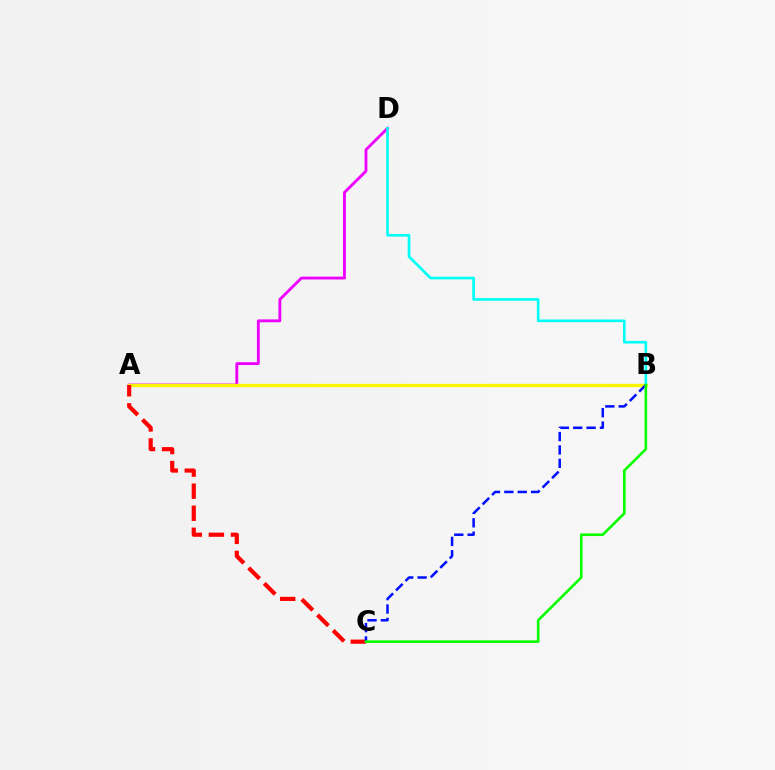{('A', 'D'): [{'color': '#ee00ff', 'line_style': 'solid', 'thickness': 2.06}], ('A', 'B'): [{'color': '#fcf500', 'line_style': 'solid', 'thickness': 2.38}], ('B', 'D'): [{'color': '#00fff6', 'line_style': 'solid', 'thickness': 1.92}], ('A', 'C'): [{'color': '#ff0000', 'line_style': 'dashed', 'thickness': 3.0}], ('B', 'C'): [{'color': '#0010ff', 'line_style': 'dashed', 'thickness': 1.82}, {'color': '#08ff00', 'line_style': 'solid', 'thickness': 1.89}]}